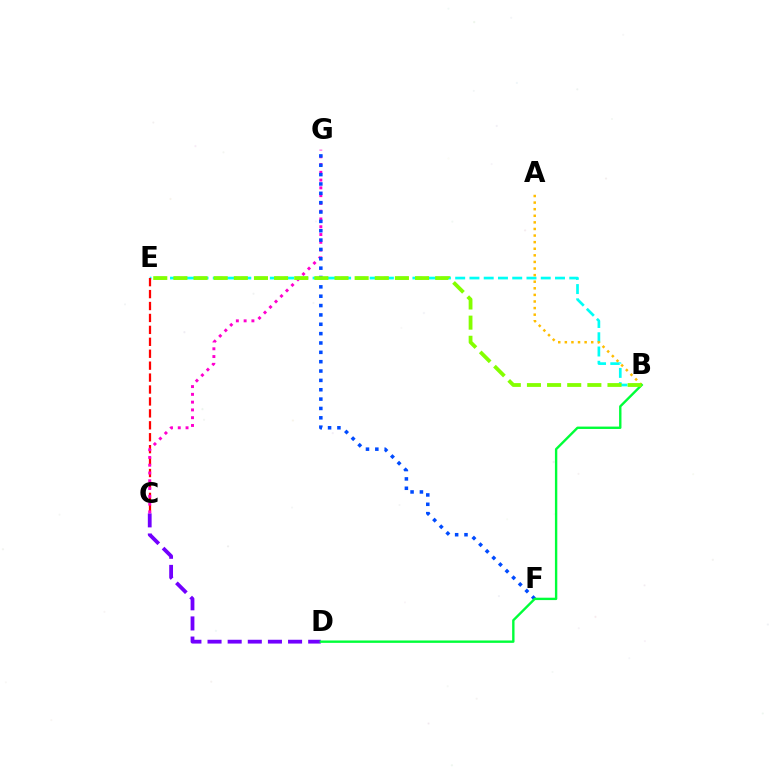{('C', 'D'): [{'color': '#7200ff', 'line_style': 'dashed', 'thickness': 2.73}], ('B', 'E'): [{'color': '#00fff6', 'line_style': 'dashed', 'thickness': 1.94}, {'color': '#84ff00', 'line_style': 'dashed', 'thickness': 2.74}], ('A', 'B'): [{'color': '#ffbd00', 'line_style': 'dotted', 'thickness': 1.79}], ('C', 'E'): [{'color': '#ff0000', 'line_style': 'dashed', 'thickness': 1.62}], ('C', 'G'): [{'color': '#ff00cf', 'line_style': 'dotted', 'thickness': 2.11}], ('F', 'G'): [{'color': '#004bff', 'line_style': 'dotted', 'thickness': 2.54}], ('B', 'D'): [{'color': '#00ff39', 'line_style': 'solid', 'thickness': 1.72}]}